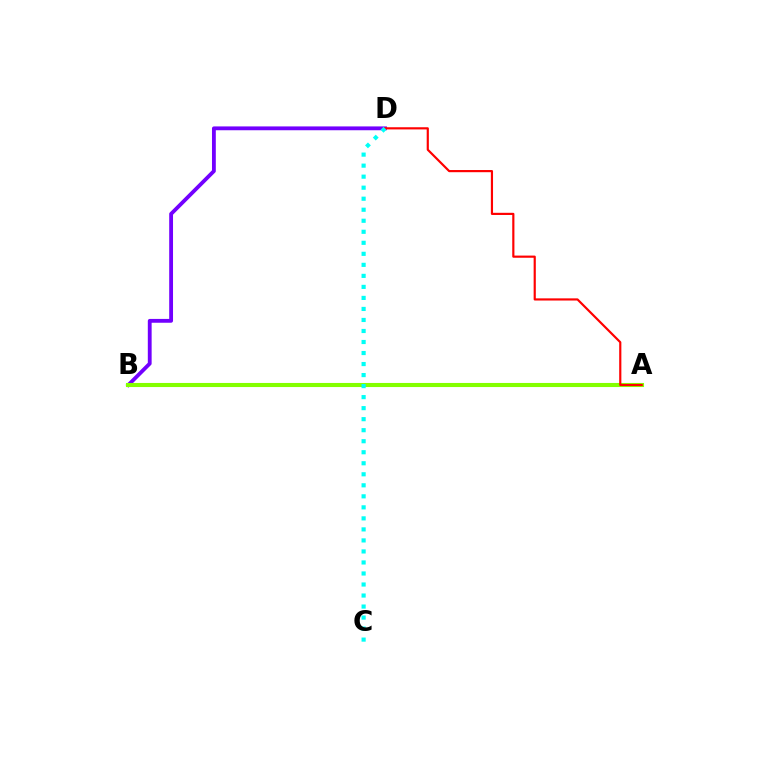{('B', 'D'): [{'color': '#7200ff', 'line_style': 'solid', 'thickness': 2.76}], ('A', 'B'): [{'color': '#84ff00', 'line_style': 'solid', 'thickness': 2.94}], ('A', 'D'): [{'color': '#ff0000', 'line_style': 'solid', 'thickness': 1.56}], ('C', 'D'): [{'color': '#00fff6', 'line_style': 'dotted', 'thickness': 2.99}]}